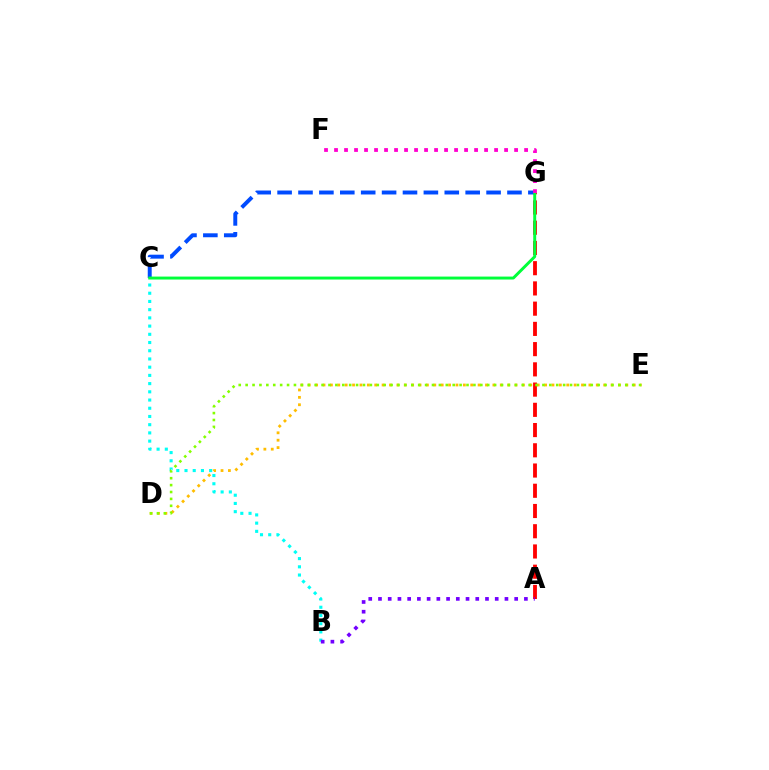{('A', 'G'): [{'color': '#ff0000', 'line_style': 'dashed', 'thickness': 2.75}], ('D', 'E'): [{'color': '#ffbd00', 'line_style': 'dotted', 'thickness': 2.01}, {'color': '#84ff00', 'line_style': 'dotted', 'thickness': 1.88}], ('B', 'C'): [{'color': '#00fff6', 'line_style': 'dotted', 'thickness': 2.23}], ('C', 'G'): [{'color': '#004bff', 'line_style': 'dashed', 'thickness': 2.84}, {'color': '#00ff39', 'line_style': 'solid', 'thickness': 2.12}], ('A', 'B'): [{'color': '#7200ff', 'line_style': 'dotted', 'thickness': 2.64}], ('F', 'G'): [{'color': '#ff00cf', 'line_style': 'dotted', 'thickness': 2.72}]}